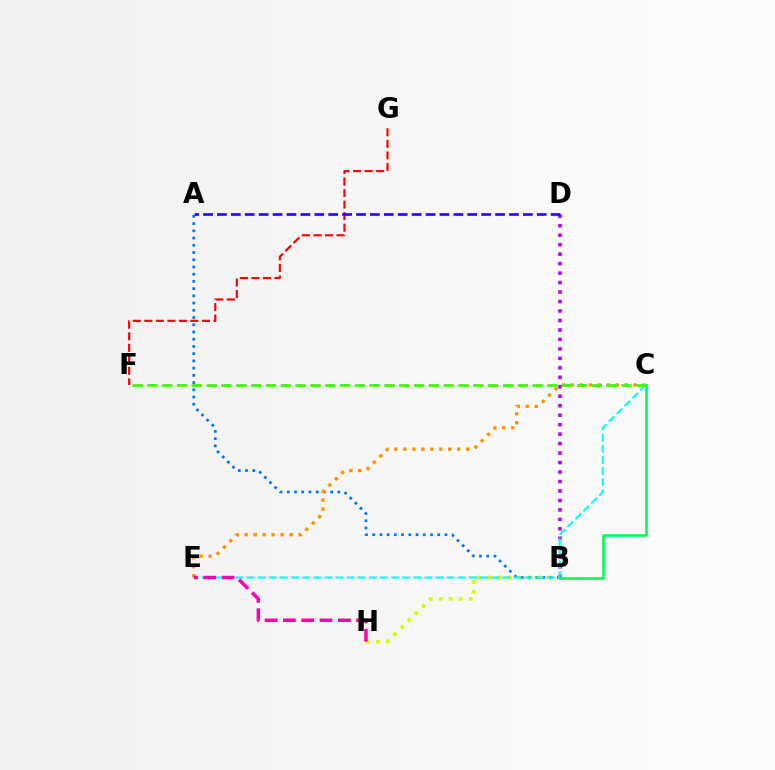{('B', 'H'): [{'color': '#d1ff00', 'line_style': 'dotted', 'thickness': 2.73}], ('B', 'D'): [{'color': '#b900ff', 'line_style': 'dotted', 'thickness': 2.57}], ('A', 'B'): [{'color': '#0074ff', 'line_style': 'dotted', 'thickness': 1.96}], ('F', 'G'): [{'color': '#ff0000', 'line_style': 'dashed', 'thickness': 1.57}], ('C', 'E'): [{'color': '#00fff6', 'line_style': 'dashed', 'thickness': 1.51}, {'color': '#ff9400', 'line_style': 'dotted', 'thickness': 2.44}], ('C', 'F'): [{'color': '#3dff00', 'line_style': 'dashed', 'thickness': 2.01}], ('E', 'H'): [{'color': '#ff00ac', 'line_style': 'dashed', 'thickness': 2.49}], ('A', 'D'): [{'color': '#2500ff', 'line_style': 'dashed', 'thickness': 1.89}], ('B', 'C'): [{'color': '#00ff5c', 'line_style': 'solid', 'thickness': 1.91}]}